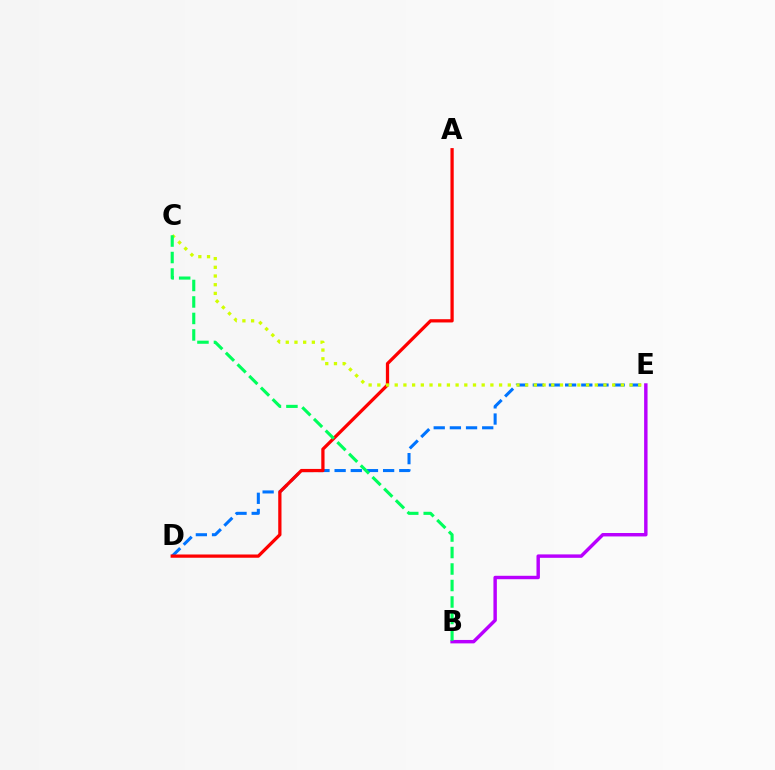{('B', 'E'): [{'color': '#b900ff', 'line_style': 'solid', 'thickness': 2.47}], ('D', 'E'): [{'color': '#0074ff', 'line_style': 'dashed', 'thickness': 2.2}], ('A', 'D'): [{'color': '#ff0000', 'line_style': 'solid', 'thickness': 2.34}], ('C', 'E'): [{'color': '#d1ff00', 'line_style': 'dotted', 'thickness': 2.36}], ('B', 'C'): [{'color': '#00ff5c', 'line_style': 'dashed', 'thickness': 2.24}]}